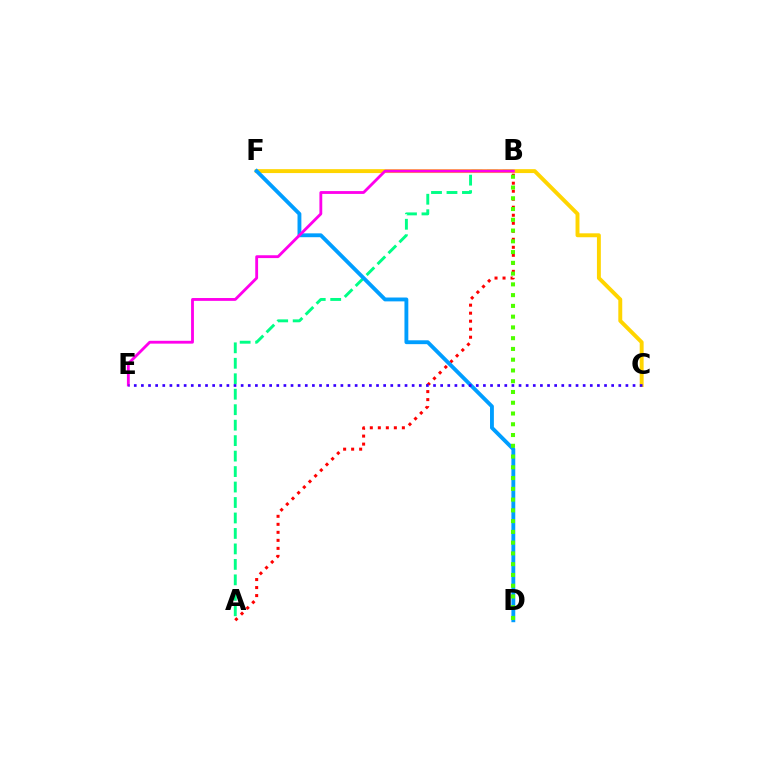{('A', 'B'): [{'color': '#00ff86', 'line_style': 'dashed', 'thickness': 2.1}, {'color': '#ff0000', 'line_style': 'dotted', 'thickness': 2.18}], ('C', 'F'): [{'color': '#ffd500', 'line_style': 'solid', 'thickness': 2.82}], ('D', 'F'): [{'color': '#009eff', 'line_style': 'solid', 'thickness': 2.78}], ('B', 'E'): [{'color': '#ff00ed', 'line_style': 'solid', 'thickness': 2.04}], ('B', 'D'): [{'color': '#4fff00', 'line_style': 'dotted', 'thickness': 2.92}], ('C', 'E'): [{'color': '#3700ff', 'line_style': 'dotted', 'thickness': 1.94}]}